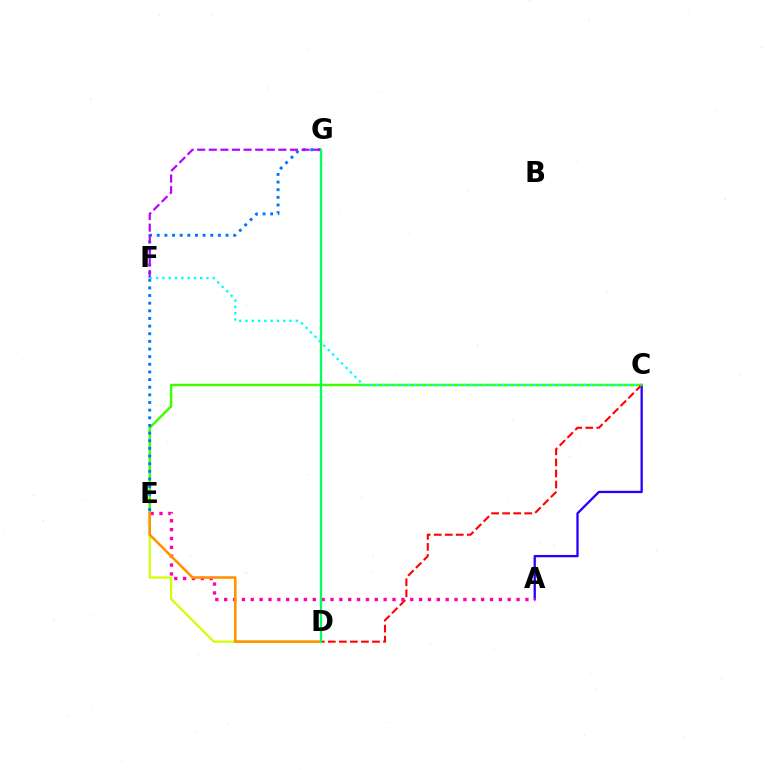{('A', 'C'): [{'color': '#2500ff', 'line_style': 'solid', 'thickness': 1.66}], ('C', 'E'): [{'color': '#3dff00', 'line_style': 'solid', 'thickness': 1.76}], ('C', 'D'): [{'color': '#ff0000', 'line_style': 'dashed', 'thickness': 1.5}], ('E', 'G'): [{'color': '#0074ff', 'line_style': 'dotted', 'thickness': 2.08}], ('F', 'G'): [{'color': '#b900ff', 'line_style': 'dashed', 'thickness': 1.57}], ('C', 'F'): [{'color': '#00fff6', 'line_style': 'dotted', 'thickness': 1.71}], ('D', 'E'): [{'color': '#d1ff00', 'line_style': 'solid', 'thickness': 1.59}, {'color': '#ff9400', 'line_style': 'solid', 'thickness': 1.89}], ('A', 'E'): [{'color': '#ff00ac', 'line_style': 'dotted', 'thickness': 2.41}], ('D', 'G'): [{'color': '#00ff5c', 'line_style': 'solid', 'thickness': 1.64}]}